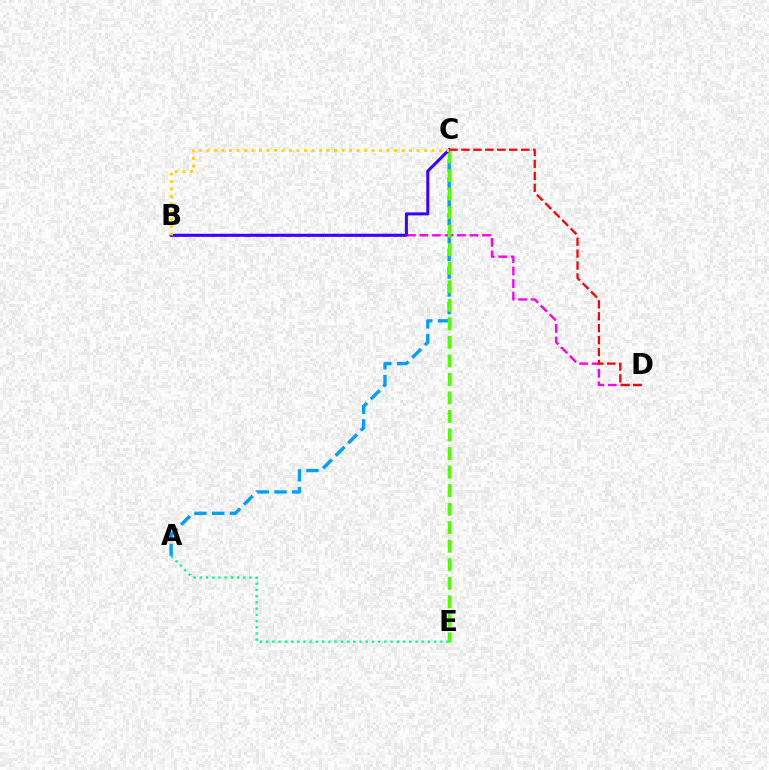{('A', 'C'): [{'color': '#009eff', 'line_style': 'dashed', 'thickness': 2.42}], ('B', 'D'): [{'color': '#ff00ed', 'line_style': 'dashed', 'thickness': 1.7}], ('C', 'E'): [{'color': '#4fff00', 'line_style': 'dashed', 'thickness': 2.52}], ('B', 'C'): [{'color': '#3700ff', 'line_style': 'solid', 'thickness': 2.16}, {'color': '#ffd500', 'line_style': 'dotted', 'thickness': 2.04}], ('C', 'D'): [{'color': '#ff0000', 'line_style': 'dashed', 'thickness': 1.62}], ('A', 'E'): [{'color': '#00ff86', 'line_style': 'dotted', 'thickness': 1.69}]}